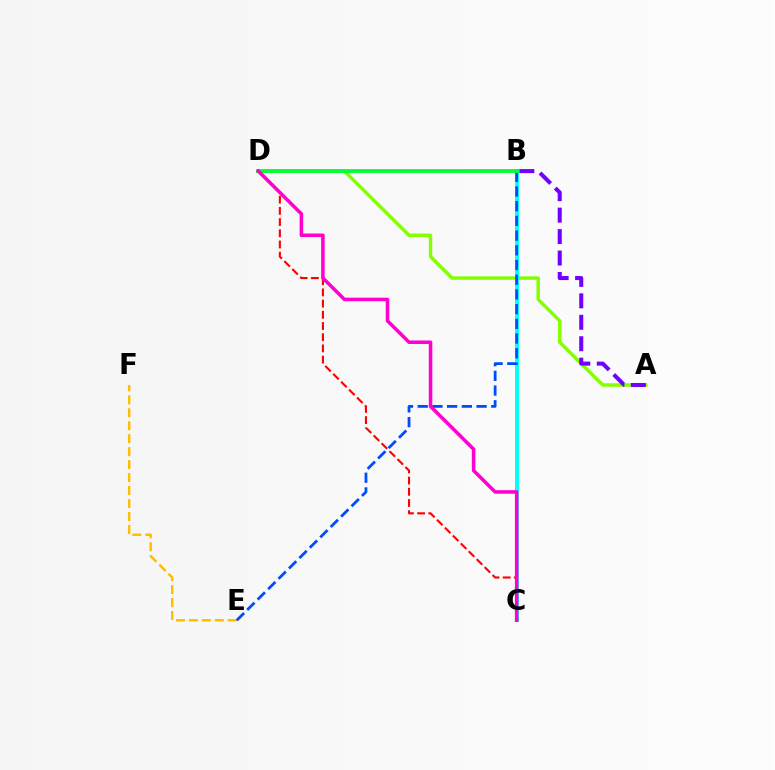{('E', 'F'): [{'color': '#ffbd00', 'line_style': 'dashed', 'thickness': 1.76}], ('A', 'D'): [{'color': '#84ff00', 'line_style': 'solid', 'thickness': 2.48}], ('B', 'C'): [{'color': '#00fff6', 'line_style': 'solid', 'thickness': 2.81}], ('C', 'D'): [{'color': '#ff0000', 'line_style': 'dashed', 'thickness': 1.52}, {'color': '#ff00cf', 'line_style': 'solid', 'thickness': 2.54}], ('B', 'E'): [{'color': '#004bff', 'line_style': 'dashed', 'thickness': 2.0}], ('B', 'D'): [{'color': '#00ff39', 'line_style': 'solid', 'thickness': 2.72}], ('A', 'B'): [{'color': '#7200ff', 'line_style': 'dashed', 'thickness': 2.91}]}